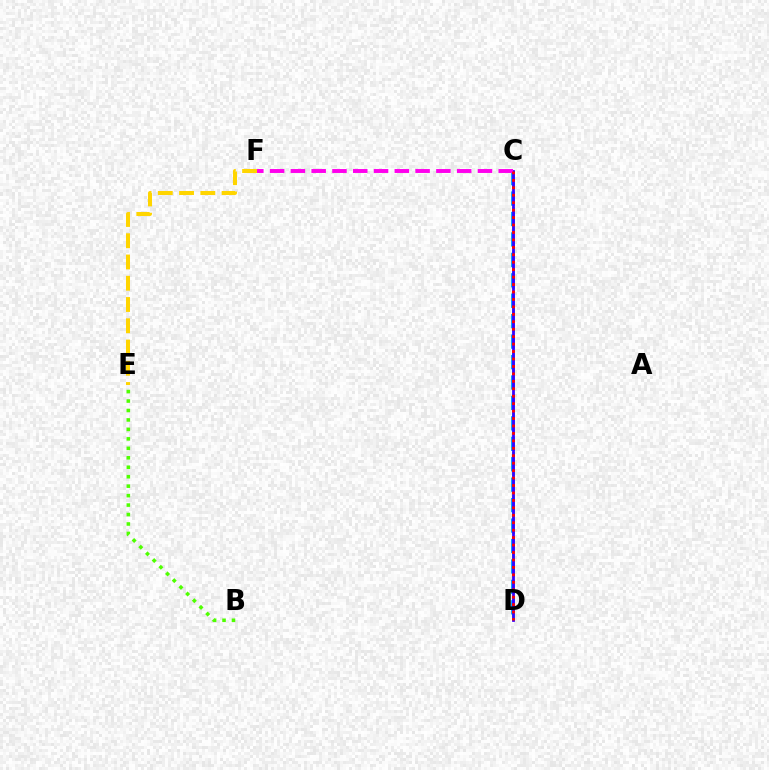{('C', 'D'): [{'color': '#00ff86', 'line_style': 'dashed', 'thickness': 1.96}, {'color': '#009eff', 'line_style': 'dashed', 'thickness': 2.78}, {'color': '#3700ff', 'line_style': 'solid', 'thickness': 1.99}, {'color': '#ff0000', 'line_style': 'dotted', 'thickness': 2.02}], ('C', 'F'): [{'color': '#ff00ed', 'line_style': 'dashed', 'thickness': 2.82}], ('E', 'F'): [{'color': '#ffd500', 'line_style': 'dashed', 'thickness': 2.89}], ('B', 'E'): [{'color': '#4fff00', 'line_style': 'dotted', 'thickness': 2.57}]}